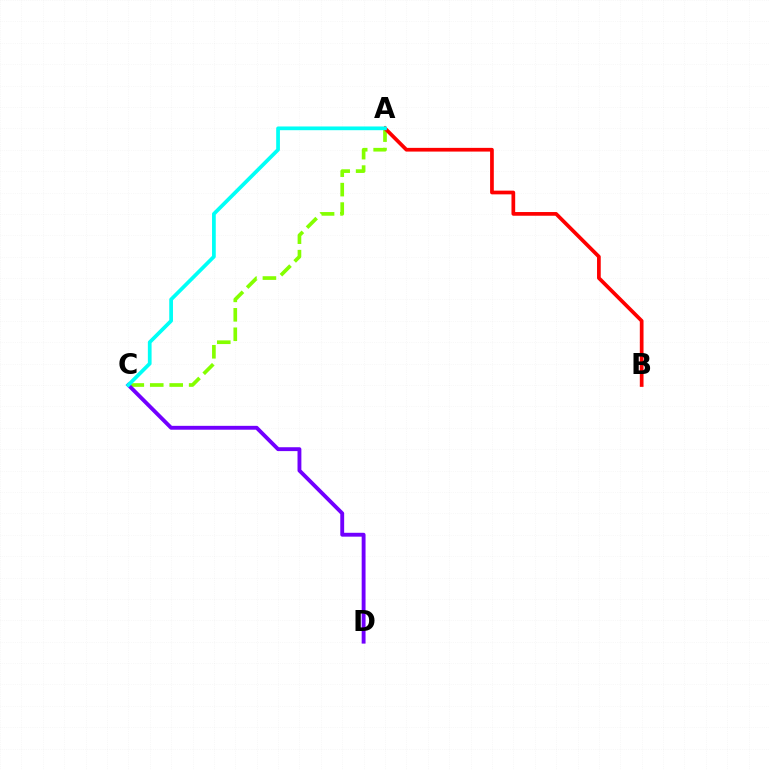{('A', 'C'): [{'color': '#84ff00', 'line_style': 'dashed', 'thickness': 2.64}, {'color': '#00fff6', 'line_style': 'solid', 'thickness': 2.69}], ('C', 'D'): [{'color': '#7200ff', 'line_style': 'solid', 'thickness': 2.78}], ('A', 'B'): [{'color': '#ff0000', 'line_style': 'solid', 'thickness': 2.67}]}